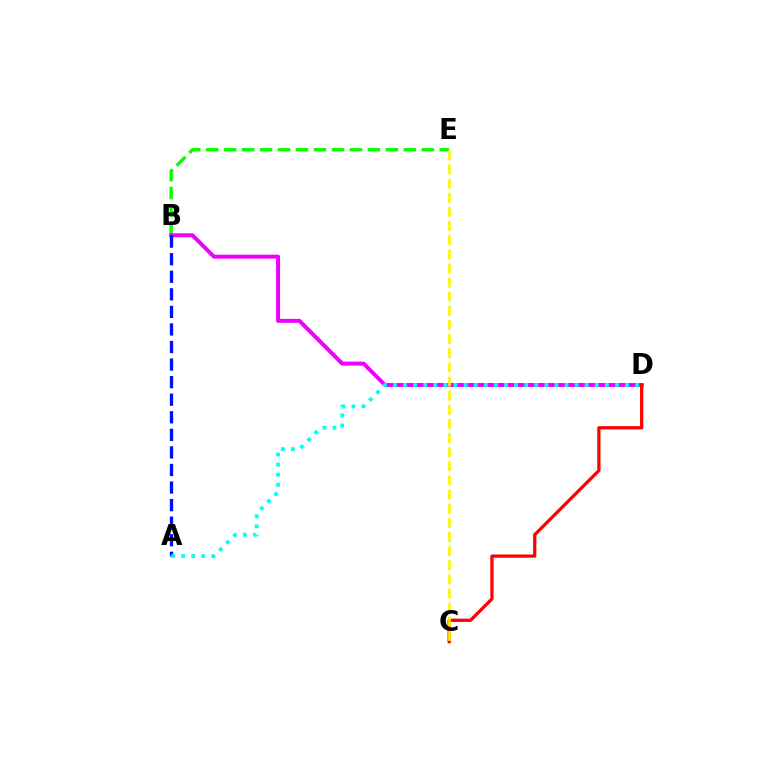{('B', 'E'): [{'color': '#08ff00', 'line_style': 'dashed', 'thickness': 2.44}], ('B', 'D'): [{'color': '#ee00ff', 'line_style': 'solid', 'thickness': 2.86}], ('A', 'B'): [{'color': '#0010ff', 'line_style': 'dashed', 'thickness': 2.39}], ('C', 'D'): [{'color': '#ff0000', 'line_style': 'solid', 'thickness': 2.34}], ('A', 'D'): [{'color': '#00fff6', 'line_style': 'dotted', 'thickness': 2.74}], ('C', 'E'): [{'color': '#fcf500', 'line_style': 'dashed', 'thickness': 1.92}]}